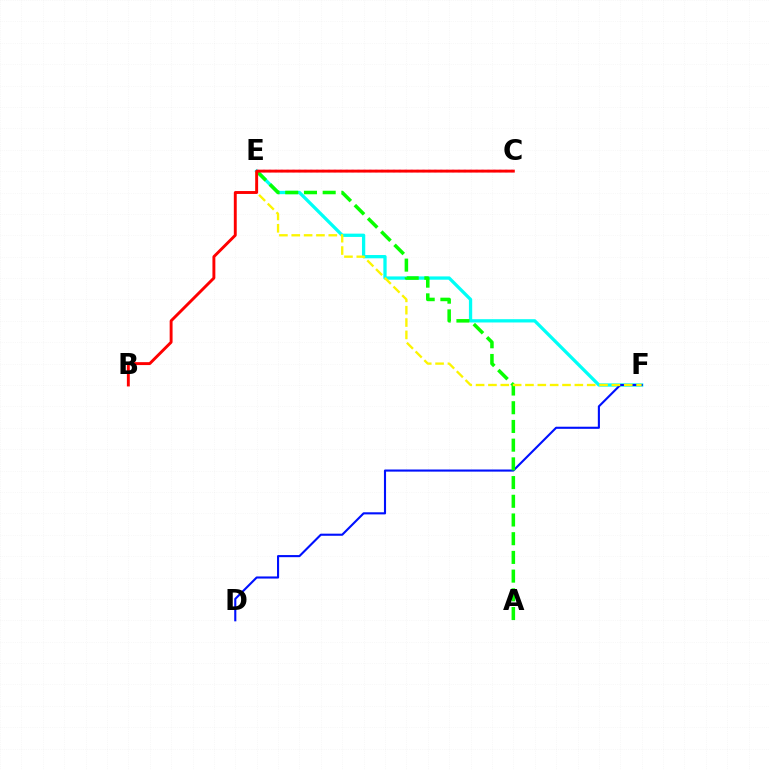{('E', 'F'): [{'color': '#00fff6', 'line_style': 'solid', 'thickness': 2.37}, {'color': '#fcf500', 'line_style': 'dashed', 'thickness': 1.68}], ('D', 'F'): [{'color': '#0010ff', 'line_style': 'solid', 'thickness': 1.52}], ('A', 'E'): [{'color': '#08ff00', 'line_style': 'dashed', 'thickness': 2.54}], ('C', 'E'): [{'color': '#ee00ff', 'line_style': 'dotted', 'thickness': 1.6}], ('B', 'C'): [{'color': '#ff0000', 'line_style': 'solid', 'thickness': 2.09}]}